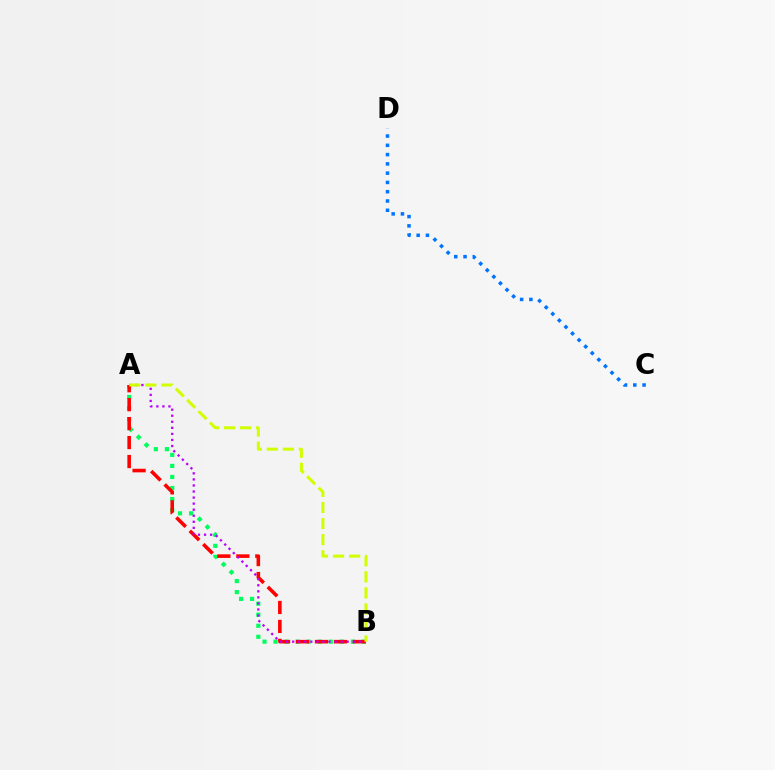{('A', 'B'): [{'color': '#00ff5c', 'line_style': 'dotted', 'thickness': 3.0}, {'color': '#ff0000', 'line_style': 'dashed', 'thickness': 2.57}, {'color': '#b900ff', 'line_style': 'dotted', 'thickness': 1.64}, {'color': '#d1ff00', 'line_style': 'dashed', 'thickness': 2.18}], ('C', 'D'): [{'color': '#0074ff', 'line_style': 'dotted', 'thickness': 2.52}]}